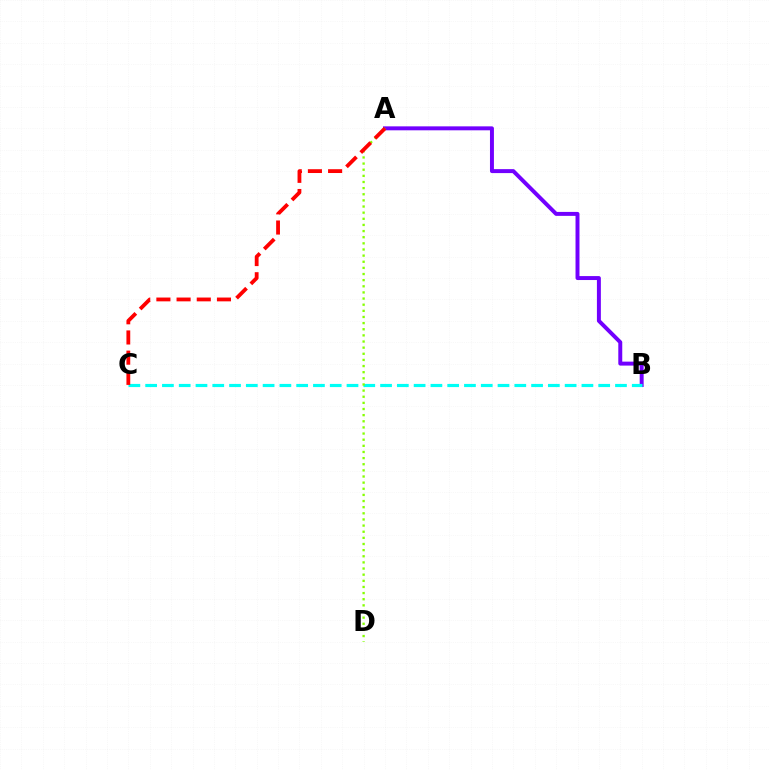{('A', 'B'): [{'color': '#7200ff', 'line_style': 'solid', 'thickness': 2.85}], ('B', 'C'): [{'color': '#00fff6', 'line_style': 'dashed', 'thickness': 2.28}], ('A', 'D'): [{'color': '#84ff00', 'line_style': 'dotted', 'thickness': 1.67}], ('A', 'C'): [{'color': '#ff0000', 'line_style': 'dashed', 'thickness': 2.74}]}